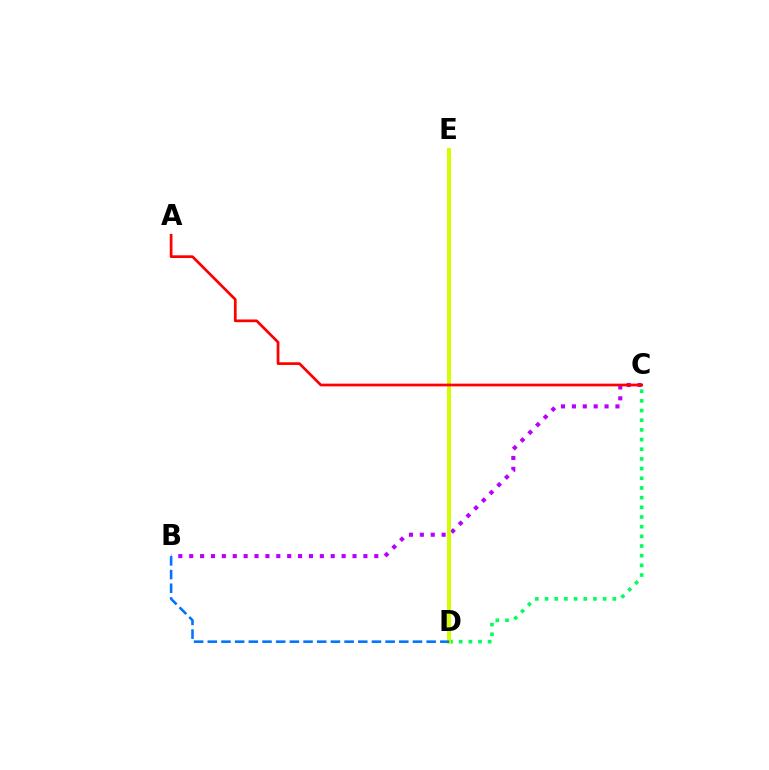{('B', 'C'): [{'color': '#b900ff', 'line_style': 'dotted', 'thickness': 2.96}], ('C', 'D'): [{'color': '#00ff5c', 'line_style': 'dotted', 'thickness': 2.63}], ('D', 'E'): [{'color': '#d1ff00', 'line_style': 'solid', 'thickness': 2.88}], ('A', 'C'): [{'color': '#ff0000', 'line_style': 'solid', 'thickness': 1.96}], ('B', 'D'): [{'color': '#0074ff', 'line_style': 'dashed', 'thickness': 1.86}]}